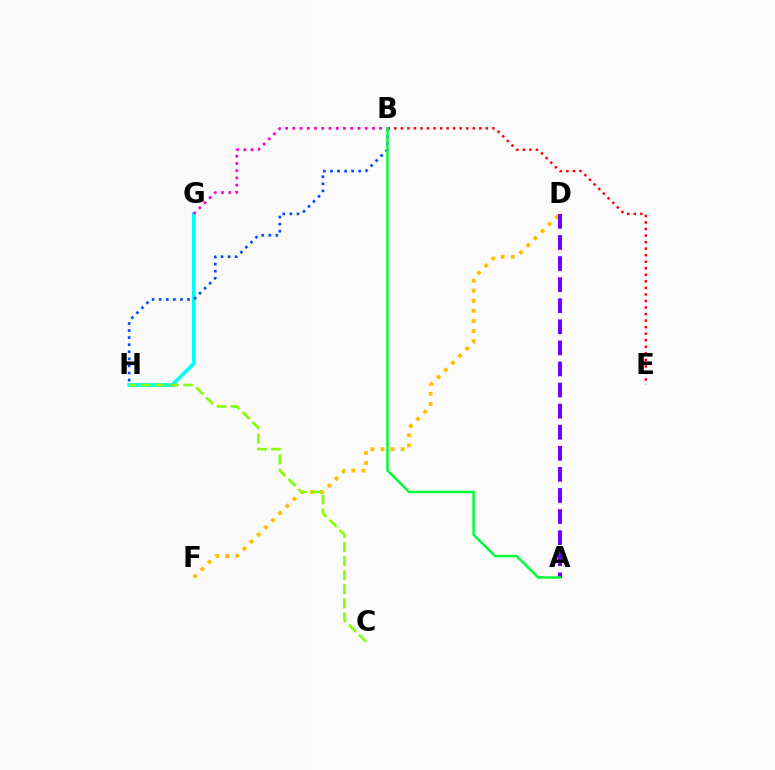{('G', 'H'): [{'color': '#00fff6', 'line_style': 'solid', 'thickness': 2.65}], ('B', 'H'): [{'color': '#004bff', 'line_style': 'dotted', 'thickness': 1.92}], ('D', 'F'): [{'color': '#ffbd00', 'line_style': 'dotted', 'thickness': 2.74}], ('C', 'H'): [{'color': '#84ff00', 'line_style': 'dashed', 'thickness': 1.92}], ('A', 'D'): [{'color': '#7200ff', 'line_style': 'dashed', 'thickness': 2.86}], ('B', 'E'): [{'color': '#ff0000', 'line_style': 'dotted', 'thickness': 1.78}], ('B', 'G'): [{'color': '#ff00cf', 'line_style': 'dotted', 'thickness': 1.97}], ('A', 'B'): [{'color': '#00ff39', 'line_style': 'solid', 'thickness': 1.8}]}